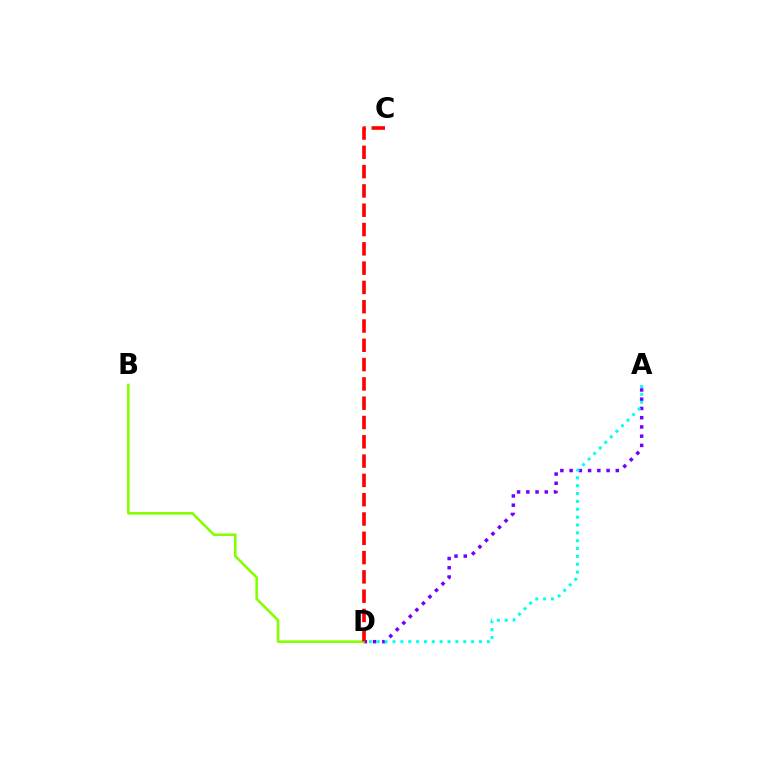{('A', 'D'): [{'color': '#7200ff', 'line_style': 'dotted', 'thickness': 2.51}, {'color': '#00fff6', 'line_style': 'dotted', 'thickness': 2.14}], ('B', 'D'): [{'color': '#84ff00', 'line_style': 'solid', 'thickness': 1.88}], ('C', 'D'): [{'color': '#ff0000', 'line_style': 'dashed', 'thickness': 2.62}]}